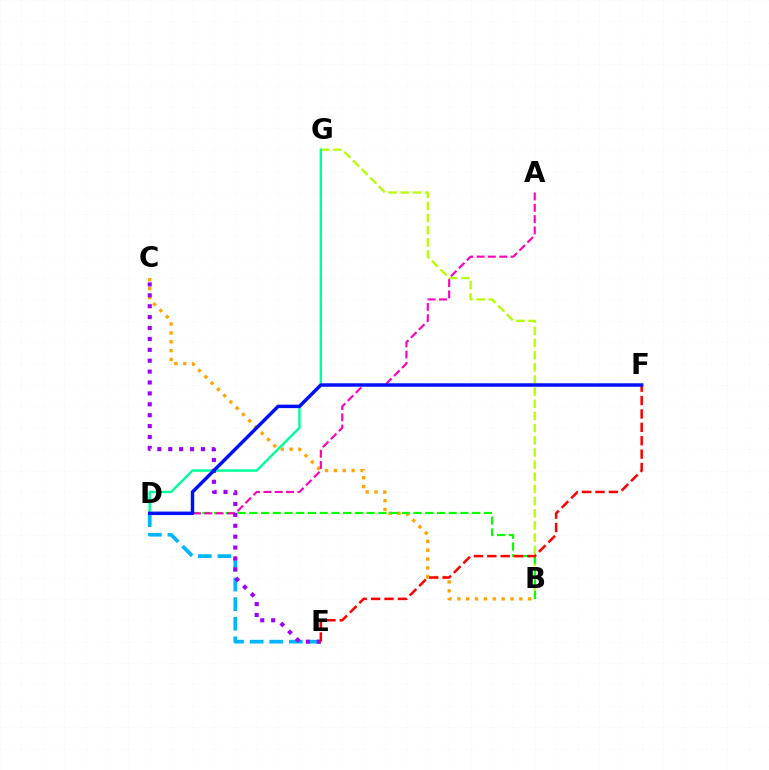{('B', 'G'): [{'color': '#b3ff00', 'line_style': 'dashed', 'thickness': 1.65}], ('D', 'E'): [{'color': '#00b5ff', 'line_style': 'dashed', 'thickness': 2.67}], ('B', 'C'): [{'color': '#ffa500', 'line_style': 'dotted', 'thickness': 2.41}], ('B', 'D'): [{'color': '#08ff00', 'line_style': 'dashed', 'thickness': 1.59}], ('A', 'D'): [{'color': '#ff00bd', 'line_style': 'dashed', 'thickness': 1.54}], ('D', 'G'): [{'color': '#00ff9d', 'line_style': 'solid', 'thickness': 1.76}], ('C', 'E'): [{'color': '#9b00ff', 'line_style': 'dotted', 'thickness': 2.96}], ('E', 'F'): [{'color': '#ff0000', 'line_style': 'dashed', 'thickness': 1.82}], ('D', 'F'): [{'color': '#0010ff', 'line_style': 'solid', 'thickness': 2.49}]}